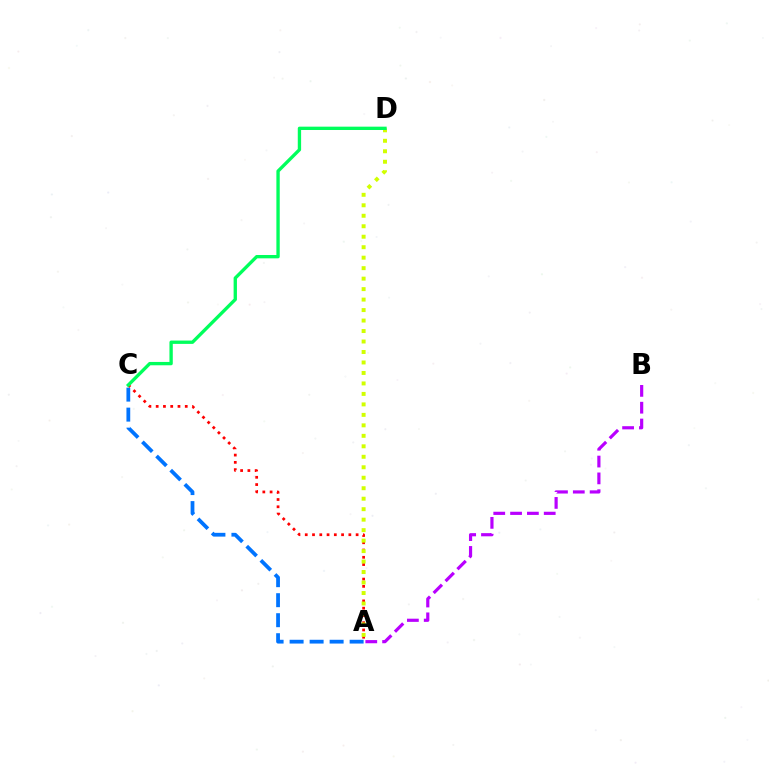{('A', 'C'): [{'color': '#0074ff', 'line_style': 'dashed', 'thickness': 2.72}, {'color': '#ff0000', 'line_style': 'dotted', 'thickness': 1.97}], ('A', 'D'): [{'color': '#d1ff00', 'line_style': 'dotted', 'thickness': 2.85}], ('A', 'B'): [{'color': '#b900ff', 'line_style': 'dashed', 'thickness': 2.29}], ('C', 'D'): [{'color': '#00ff5c', 'line_style': 'solid', 'thickness': 2.4}]}